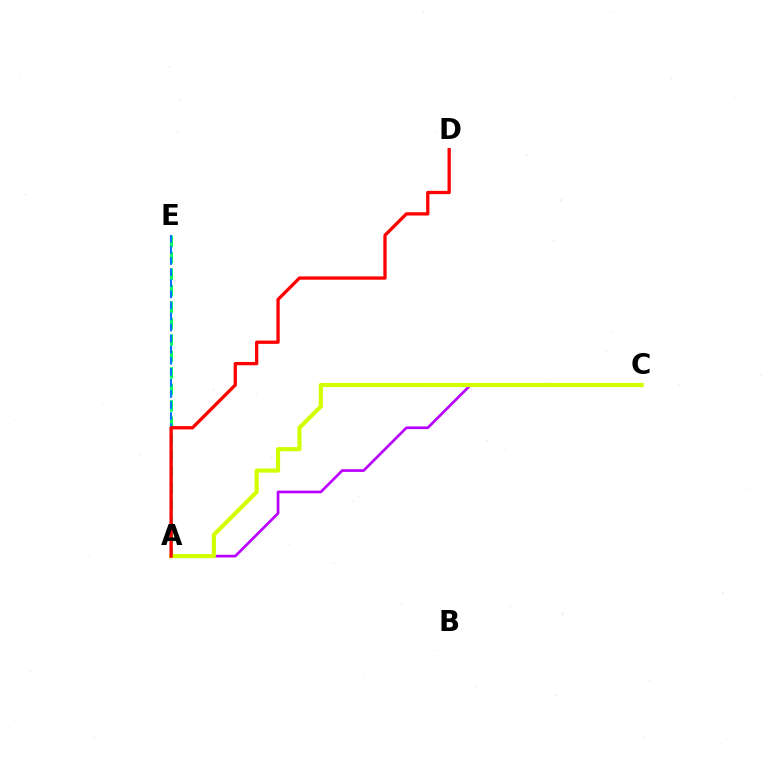{('A', 'C'): [{'color': '#b900ff', 'line_style': 'solid', 'thickness': 1.95}, {'color': '#d1ff00', 'line_style': 'solid', 'thickness': 2.99}], ('A', 'E'): [{'color': '#00ff5c', 'line_style': 'dashed', 'thickness': 2.24}, {'color': '#0074ff', 'line_style': 'dashed', 'thickness': 1.5}], ('A', 'D'): [{'color': '#ff0000', 'line_style': 'solid', 'thickness': 2.37}]}